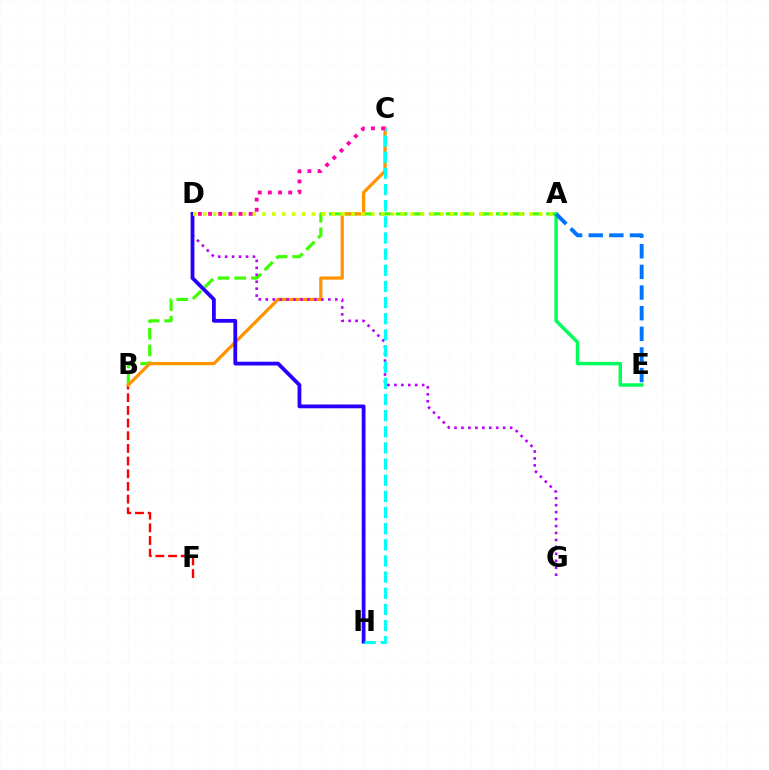{('A', 'B'): [{'color': '#3dff00', 'line_style': 'dashed', 'thickness': 2.27}], ('B', 'F'): [{'color': '#ff0000', 'line_style': 'dashed', 'thickness': 1.72}], ('B', 'C'): [{'color': '#ff9400', 'line_style': 'solid', 'thickness': 2.34}], ('D', 'G'): [{'color': '#b900ff', 'line_style': 'dotted', 'thickness': 1.89}], ('D', 'H'): [{'color': '#2500ff', 'line_style': 'solid', 'thickness': 2.72}], ('A', 'E'): [{'color': '#00ff5c', 'line_style': 'solid', 'thickness': 2.5}, {'color': '#0074ff', 'line_style': 'dashed', 'thickness': 2.8}], ('A', 'D'): [{'color': '#d1ff00', 'line_style': 'dotted', 'thickness': 2.69}], ('C', 'H'): [{'color': '#00fff6', 'line_style': 'dashed', 'thickness': 2.19}], ('C', 'D'): [{'color': '#ff00ac', 'line_style': 'dotted', 'thickness': 2.76}]}